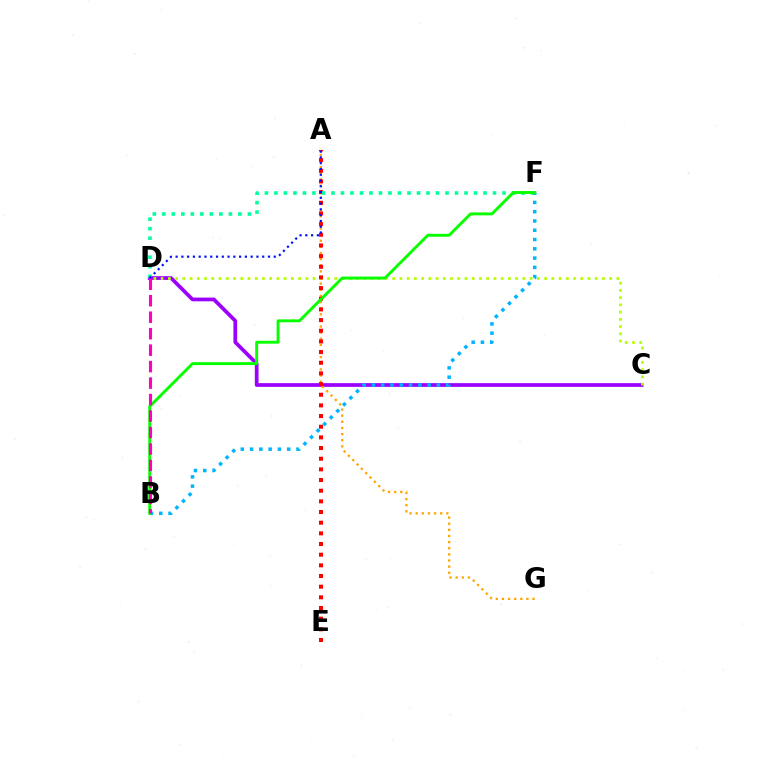{('C', 'D'): [{'color': '#9b00ff', 'line_style': 'solid', 'thickness': 2.68}, {'color': '#b3ff00', 'line_style': 'dotted', 'thickness': 1.97}], ('A', 'G'): [{'color': '#ffa500', 'line_style': 'dotted', 'thickness': 1.66}], ('A', 'E'): [{'color': '#ff0000', 'line_style': 'dotted', 'thickness': 2.9}], ('D', 'F'): [{'color': '#00ff9d', 'line_style': 'dotted', 'thickness': 2.58}], ('A', 'D'): [{'color': '#0010ff', 'line_style': 'dotted', 'thickness': 1.57}], ('B', 'F'): [{'color': '#00b5ff', 'line_style': 'dotted', 'thickness': 2.52}, {'color': '#08ff00', 'line_style': 'solid', 'thickness': 2.1}], ('B', 'D'): [{'color': '#ff00bd', 'line_style': 'dashed', 'thickness': 2.24}]}